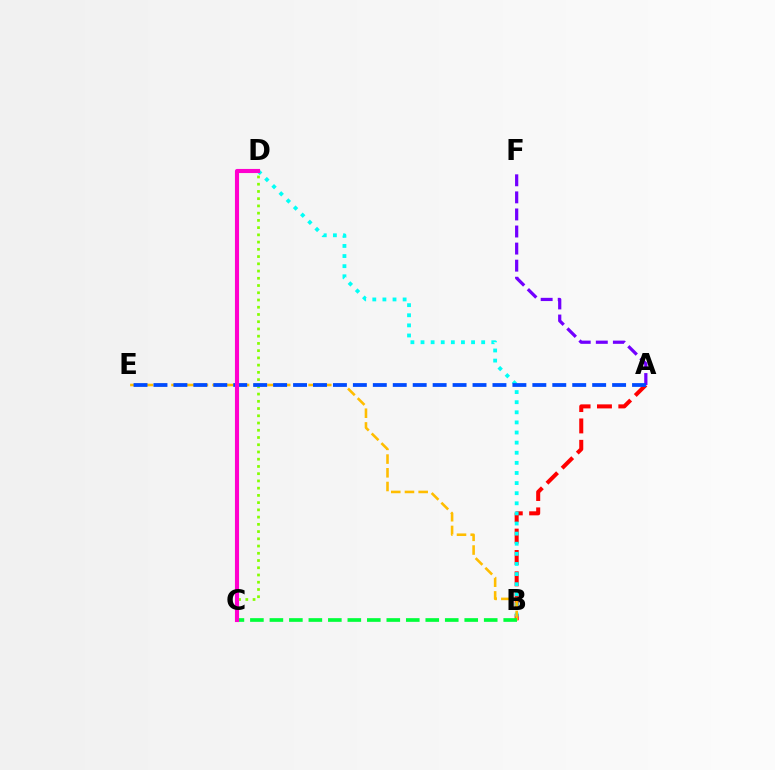{('A', 'F'): [{'color': '#7200ff', 'line_style': 'dashed', 'thickness': 2.32}], ('A', 'B'): [{'color': '#ff0000', 'line_style': 'dashed', 'thickness': 2.9}], ('B', 'D'): [{'color': '#00fff6', 'line_style': 'dotted', 'thickness': 2.75}], ('C', 'D'): [{'color': '#84ff00', 'line_style': 'dotted', 'thickness': 1.97}, {'color': '#ff00cf', 'line_style': 'solid', 'thickness': 2.96}], ('B', 'E'): [{'color': '#ffbd00', 'line_style': 'dashed', 'thickness': 1.86}], ('A', 'E'): [{'color': '#004bff', 'line_style': 'dashed', 'thickness': 2.71}], ('B', 'C'): [{'color': '#00ff39', 'line_style': 'dashed', 'thickness': 2.65}]}